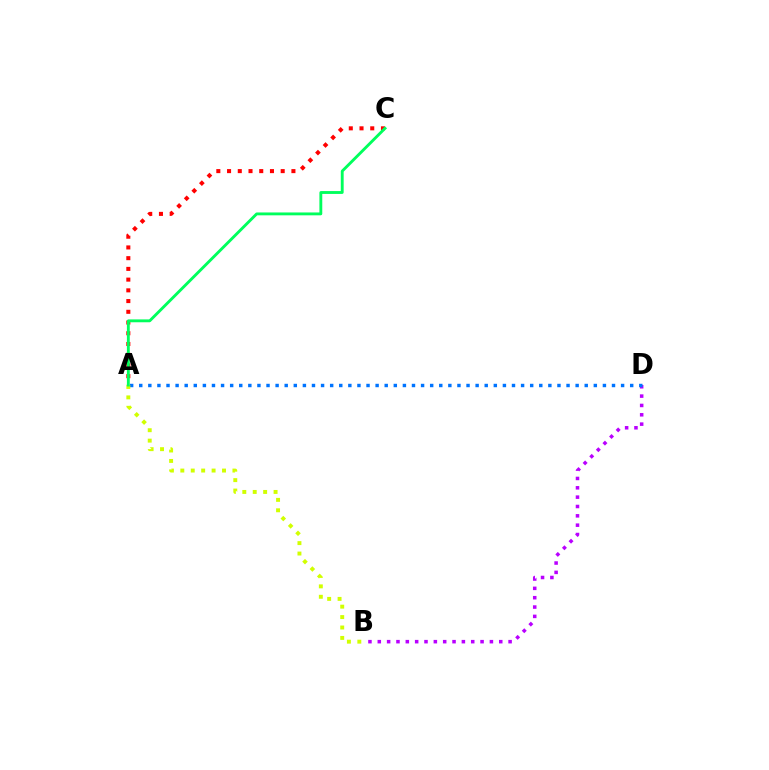{('B', 'D'): [{'color': '#b900ff', 'line_style': 'dotted', 'thickness': 2.54}], ('A', 'D'): [{'color': '#0074ff', 'line_style': 'dotted', 'thickness': 2.47}], ('A', 'B'): [{'color': '#d1ff00', 'line_style': 'dotted', 'thickness': 2.83}], ('A', 'C'): [{'color': '#ff0000', 'line_style': 'dotted', 'thickness': 2.91}, {'color': '#00ff5c', 'line_style': 'solid', 'thickness': 2.06}]}